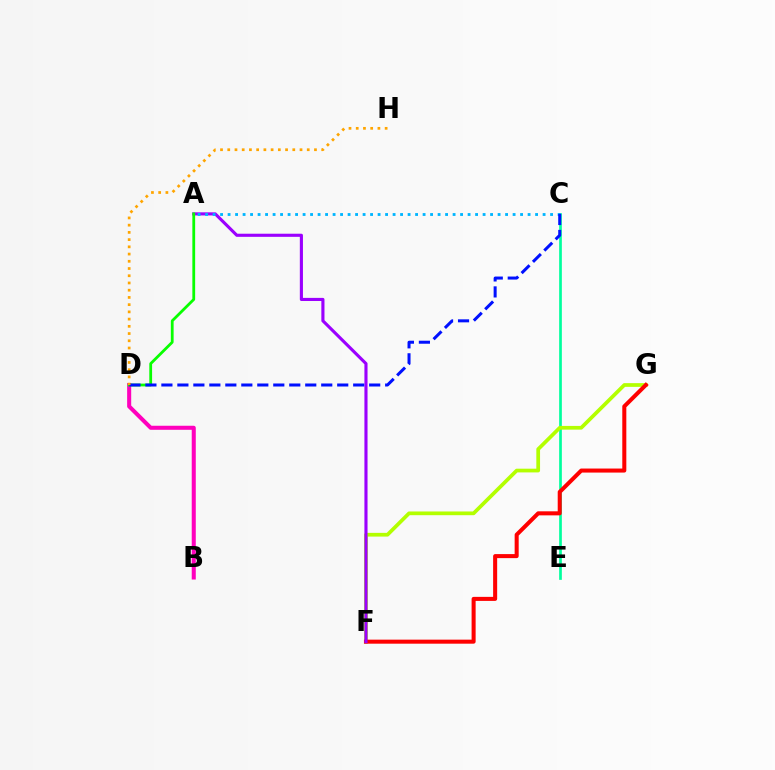{('B', 'D'): [{'color': '#ff00bd', 'line_style': 'solid', 'thickness': 2.91}], ('C', 'E'): [{'color': '#00ff9d', 'line_style': 'solid', 'thickness': 1.94}], ('F', 'G'): [{'color': '#b3ff00', 'line_style': 'solid', 'thickness': 2.68}, {'color': '#ff0000', 'line_style': 'solid', 'thickness': 2.9}], ('A', 'F'): [{'color': '#9b00ff', 'line_style': 'solid', 'thickness': 2.25}], ('A', 'C'): [{'color': '#00b5ff', 'line_style': 'dotted', 'thickness': 2.04}], ('A', 'D'): [{'color': '#08ff00', 'line_style': 'solid', 'thickness': 2.01}], ('C', 'D'): [{'color': '#0010ff', 'line_style': 'dashed', 'thickness': 2.17}], ('D', 'H'): [{'color': '#ffa500', 'line_style': 'dotted', 'thickness': 1.96}]}